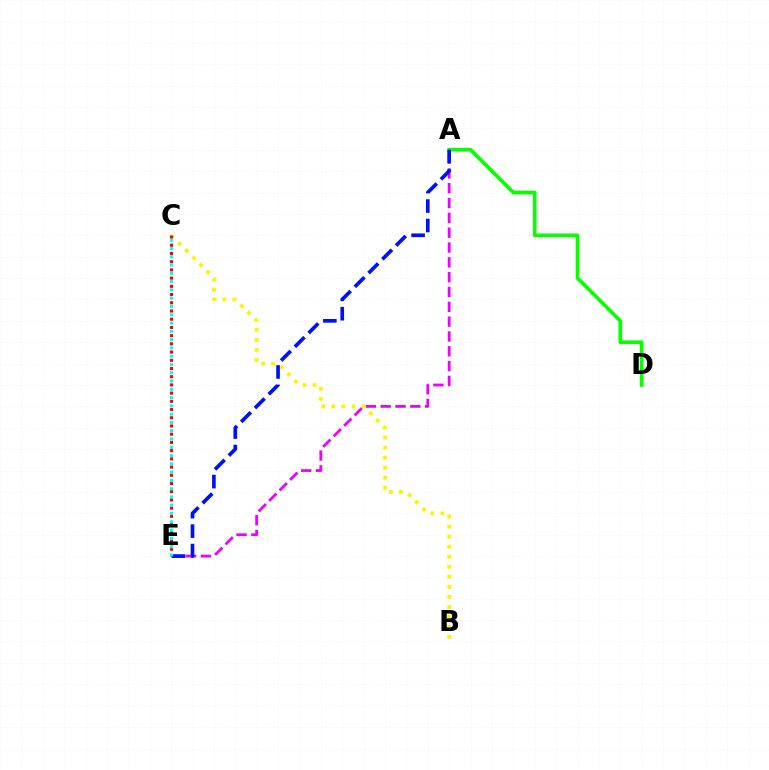{('A', 'D'): [{'color': '#08ff00', 'line_style': 'solid', 'thickness': 2.65}], ('A', 'E'): [{'color': '#ee00ff', 'line_style': 'dashed', 'thickness': 2.01}, {'color': '#0010ff', 'line_style': 'dashed', 'thickness': 2.64}], ('B', 'C'): [{'color': '#fcf500', 'line_style': 'dotted', 'thickness': 2.73}], ('C', 'E'): [{'color': '#ff0000', 'line_style': 'dotted', 'thickness': 2.23}, {'color': '#00fff6', 'line_style': 'dotted', 'thickness': 2.25}]}